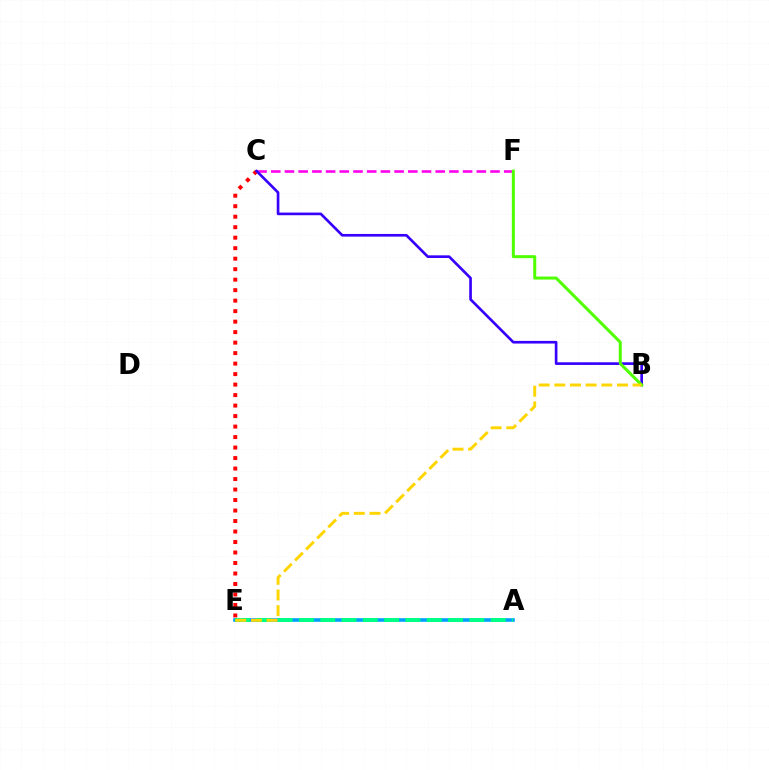{('C', 'F'): [{'color': '#ff00ed', 'line_style': 'dashed', 'thickness': 1.86}], ('C', 'E'): [{'color': '#ff0000', 'line_style': 'dotted', 'thickness': 2.85}], ('A', 'E'): [{'color': '#009eff', 'line_style': 'solid', 'thickness': 2.58}, {'color': '#00ff86', 'line_style': 'dashed', 'thickness': 2.89}], ('B', 'C'): [{'color': '#3700ff', 'line_style': 'solid', 'thickness': 1.92}], ('B', 'F'): [{'color': '#4fff00', 'line_style': 'solid', 'thickness': 2.17}], ('B', 'E'): [{'color': '#ffd500', 'line_style': 'dashed', 'thickness': 2.13}]}